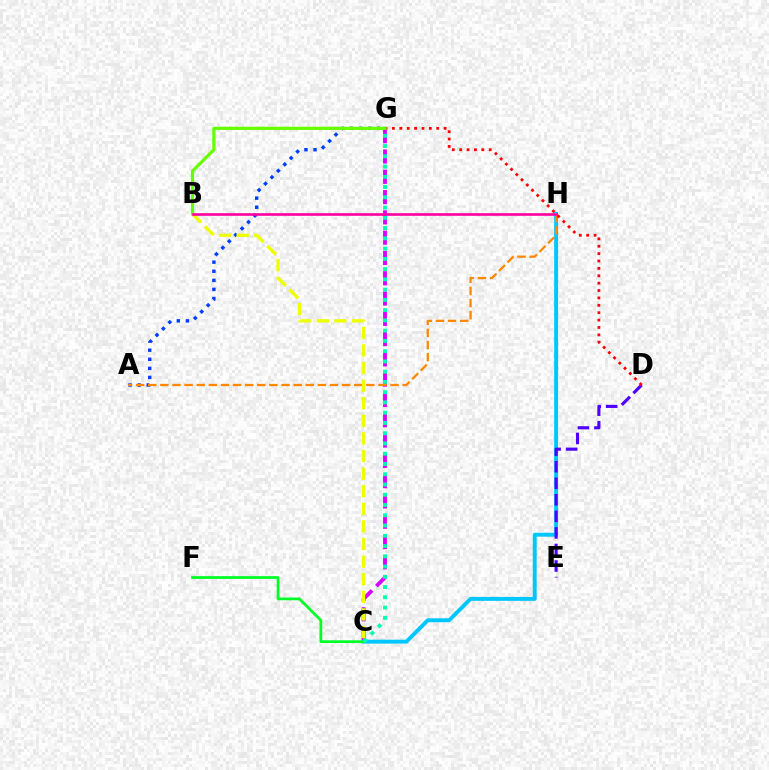{('C', 'H'): [{'color': '#00c7ff', 'line_style': 'solid', 'thickness': 2.82}], ('D', 'E'): [{'color': '#4f00ff', 'line_style': 'dashed', 'thickness': 2.25}], ('C', 'G'): [{'color': '#d600ff', 'line_style': 'dashed', 'thickness': 2.76}, {'color': '#00ffaf', 'line_style': 'dotted', 'thickness': 2.79}], ('A', 'G'): [{'color': '#003fff', 'line_style': 'dotted', 'thickness': 2.47}], ('C', 'F'): [{'color': '#00ff27', 'line_style': 'solid', 'thickness': 1.97}], ('A', 'H'): [{'color': '#ff8800', 'line_style': 'dashed', 'thickness': 1.65}], ('D', 'G'): [{'color': '#ff0000', 'line_style': 'dotted', 'thickness': 2.01}], ('B', 'G'): [{'color': '#66ff00', 'line_style': 'solid', 'thickness': 2.31}], ('B', 'C'): [{'color': '#eeff00', 'line_style': 'dashed', 'thickness': 2.39}], ('B', 'H'): [{'color': '#ff00a0', 'line_style': 'solid', 'thickness': 1.88}]}